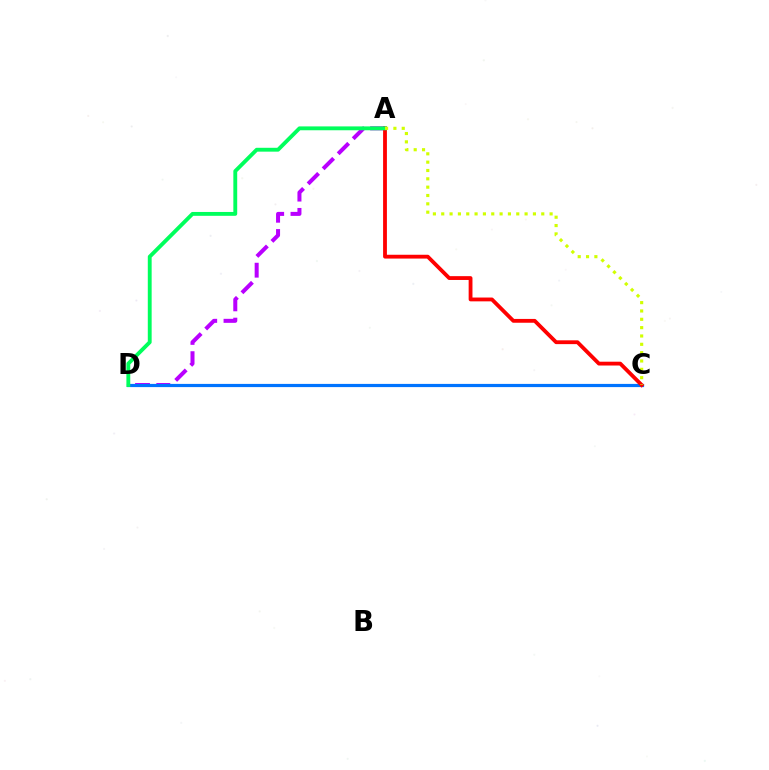{('A', 'D'): [{'color': '#b900ff', 'line_style': 'dashed', 'thickness': 2.89}, {'color': '#00ff5c', 'line_style': 'solid', 'thickness': 2.78}], ('C', 'D'): [{'color': '#0074ff', 'line_style': 'solid', 'thickness': 2.3}], ('A', 'C'): [{'color': '#ff0000', 'line_style': 'solid', 'thickness': 2.75}, {'color': '#d1ff00', 'line_style': 'dotted', 'thickness': 2.26}]}